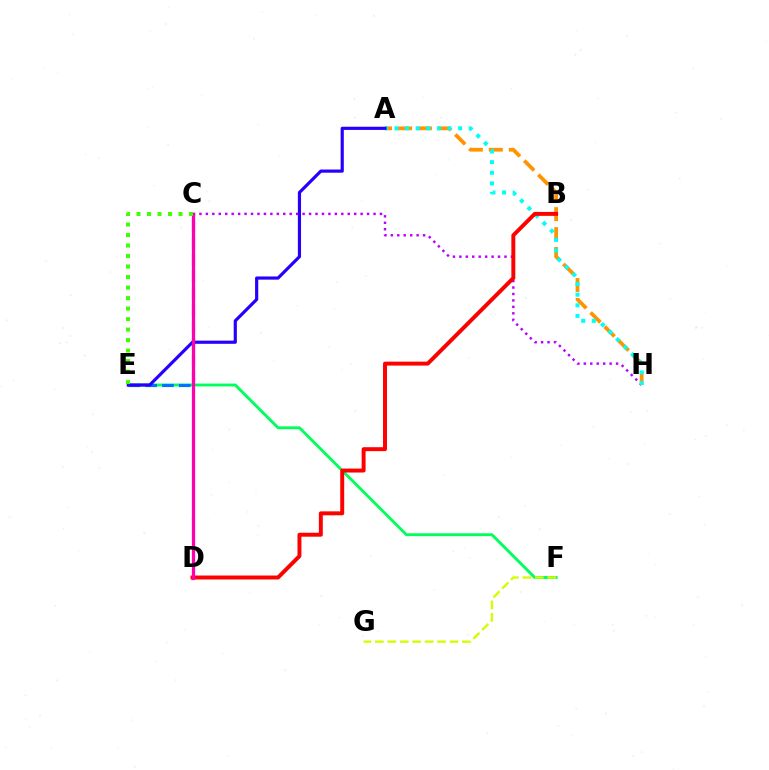{('A', 'H'): [{'color': '#ff9400', 'line_style': 'dashed', 'thickness': 2.71}, {'color': '#00fff6', 'line_style': 'dotted', 'thickness': 2.88}], ('C', 'H'): [{'color': '#b900ff', 'line_style': 'dotted', 'thickness': 1.75}], ('E', 'F'): [{'color': '#00ff5c', 'line_style': 'solid', 'thickness': 2.08}], ('C', 'E'): [{'color': '#0074ff', 'line_style': 'dashed', 'thickness': 2.28}, {'color': '#3dff00', 'line_style': 'dotted', 'thickness': 2.85}], ('F', 'G'): [{'color': '#d1ff00', 'line_style': 'dashed', 'thickness': 1.69}], ('A', 'E'): [{'color': '#2500ff', 'line_style': 'solid', 'thickness': 2.28}], ('B', 'D'): [{'color': '#ff0000', 'line_style': 'solid', 'thickness': 2.84}], ('C', 'D'): [{'color': '#ff00ac', 'line_style': 'solid', 'thickness': 2.34}]}